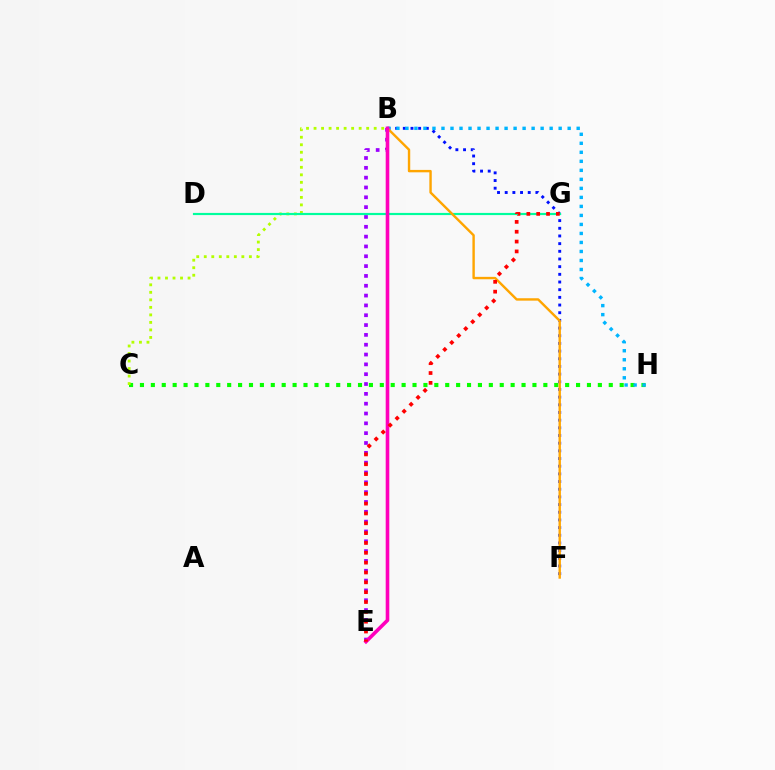{('C', 'H'): [{'color': '#08ff00', 'line_style': 'dotted', 'thickness': 2.96}], ('B', 'C'): [{'color': '#b3ff00', 'line_style': 'dotted', 'thickness': 2.04}], ('B', 'F'): [{'color': '#0010ff', 'line_style': 'dotted', 'thickness': 2.09}, {'color': '#ffa500', 'line_style': 'solid', 'thickness': 1.73}], ('B', 'H'): [{'color': '#00b5ff', 'line_style': 'dotted', 'thickness': 2.45}], ('B', 'E'): [{'color': '#9b00ff', 'line_style': 'dotted', 'thickness': 2.67}, {'color': '#ff00bd', 'line_style': 'solid', 'thickness': 2.6}], ('D', 'G'): [{'color': '#00ff9d', 'line_style': 'solid', 'thickness': 1.56}], ('E', 'G'): [{'color': '#ff0000', 'line_style': 'dotted', 'thickness': 2.67}]}